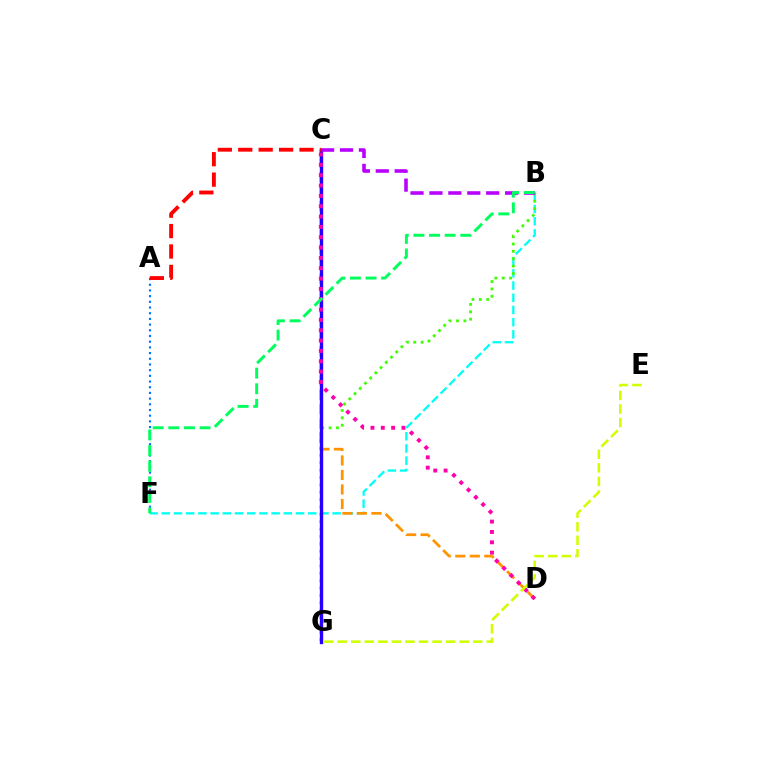{('B', 'F'): [{'color': '#00fff6', 'line_style': 'dashed', 'thickness': 1.66}, {'color': '#00ff5c', 'line_style': 'dashed', 'thickness': 2.12}], ('B', 'G'): [{'color': '#3dff00', 'line_style': 'dotted', 'thickness': 2.0}], ('C', 'D'): [{'color': '#ff9400', 'line_style': 'dashed', 'thickness': 1.97}, {'color': '#ff00ac', 'line_style': 'dotted', 'thickness': 2.81}], ('C', 'G'): [{'color': '#2500ff', 'line_style': 'solid', 'thickness': 2.41}], ('A', 'F'): [{'color': '#0074ff', 'line_style': 'dotted', 'thickness': 1.55}], ('A', 'C'): [{'color': '#ff0000', 'line_style': 'dashed', 'thickness': 2.77}], ('B', 'C'): [{'color': '#b900ff', 'line_style': 'dashed', 'thickness': 2.57}], ('E', 'G'): [{'color': '#d1ff00', 'line_style': 'dashed', 'thickness': 1.84}]}